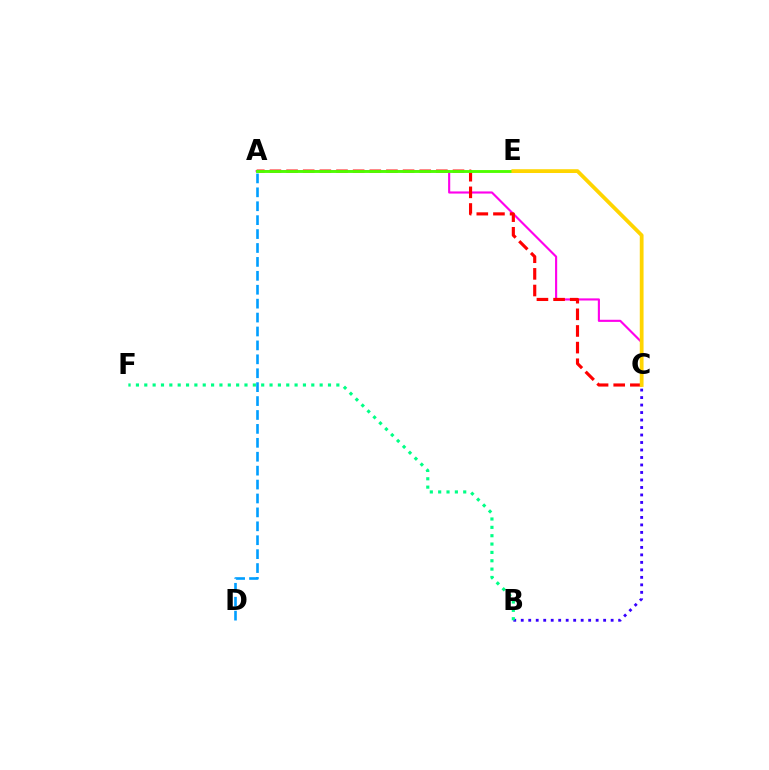{('A', 'C'): [{'color': '#ff00ed', 'line_style': 'solid', 'thickness': 1.53}, {'color': '#ff0000', 'line_style': 'dashed', 'thickness': 2.26}], ('A', 'D'): [{'color': '#009eff', 'line_style': 'dashed', 'thickness': 1.89}], ('A', 'E'): [{'color': '#4fff00', 'line_style': 'solid', 'thickness': 2.07}], ('B', 'C'): [{'color': '#3700ff', 'line_style': 'dotted', 'thickness': 2.04}], ('C', 'E'): [{'color': '#ffd500', 'line_style': 'solid', 'thickness': 2.73}], ('B', 'F'): [{'color': '#00ff86', 'line_style': 'dotted', 'thickness': 2.27}]}